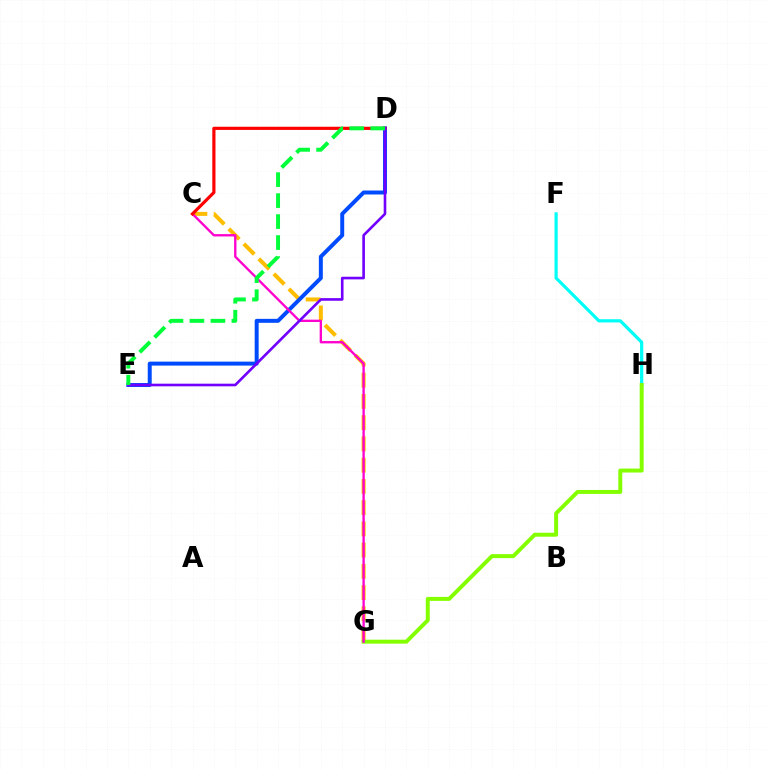{('F', 'H'): [{'color': '#00fff6', 'line_style': 'solid', 'thickness': 2.31}], ('C', 'G'): [{'color': '#ffbd00', 'line_style': 'dashed', 'thickness': 2.89}, {'color': '#ff00cf', 'line_style': 'solid', 'thickness': 1.69}], ('D', 'E'): [{'color': '#004bff', 'line_style': 'solid', 'thickness': 2.86}, {'color': '#7200ff', 'line_style': 'solid', 'thickness': 1.89}, {'color': '#00ff39', 'line_style': 'dashed', 'thickness': 2.85}], ('G', 'H'): [{'color': '#84ff00', 'line_style': 'solid', 'thickness': 2.85}], ('C', 'D'): [{'color': '#ff0000', 'line_style': 'solid', 'thickness': 2.29}]}